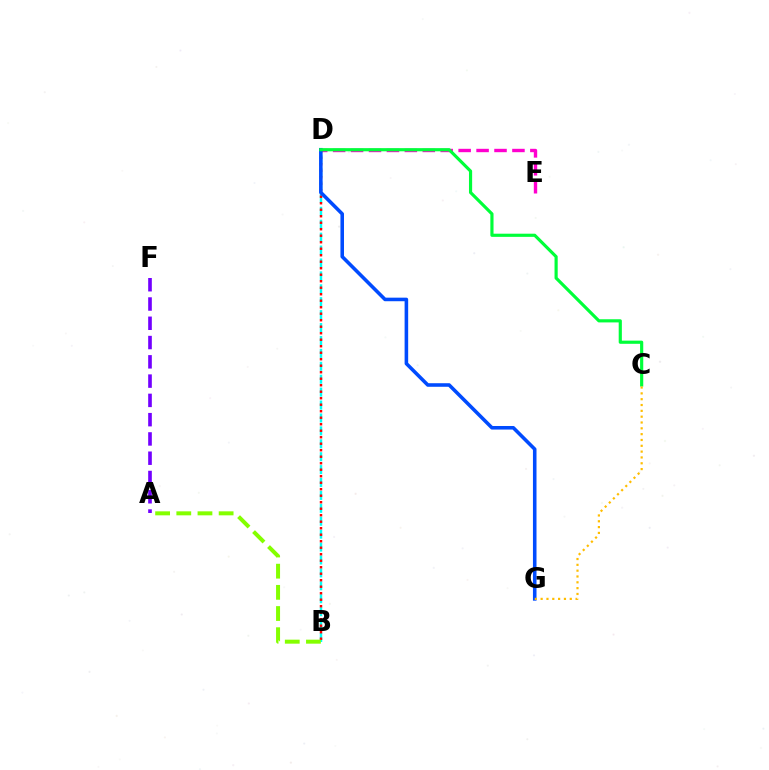{('D', 'E'): [{'color': '#ff00cf', 'line_style': 'dashed', 'thickness': 2.44}], ('A', 'F'): [{'color': '#7200ff', 'line_style': 'dashed', 'thickness': 2.62}], ('B', 'D'): [{'color': '#00fff6', 'line_style': 'dashed', 'thickness': 1.75}, {'color': '#ff0000', 'line_style': 'dotted', 'thickness': 1.77}], ('D', 'G'): [{'color': '#004bff', 'line_style': 'solid', 'thickness': 2.57}], ('C', 'D'): [{'color': '#00ff39', 'line_style': 'solid', 'thickness': 2.28}], ('A', 'B'): [{'color': '#84ff00', 'line_style': 'dashed', 'thickness': 2.88}], ('C', 'G'): [{'color': '#ffbd00', 'line_style': 'dotted', 'thickness': 1.58}]}